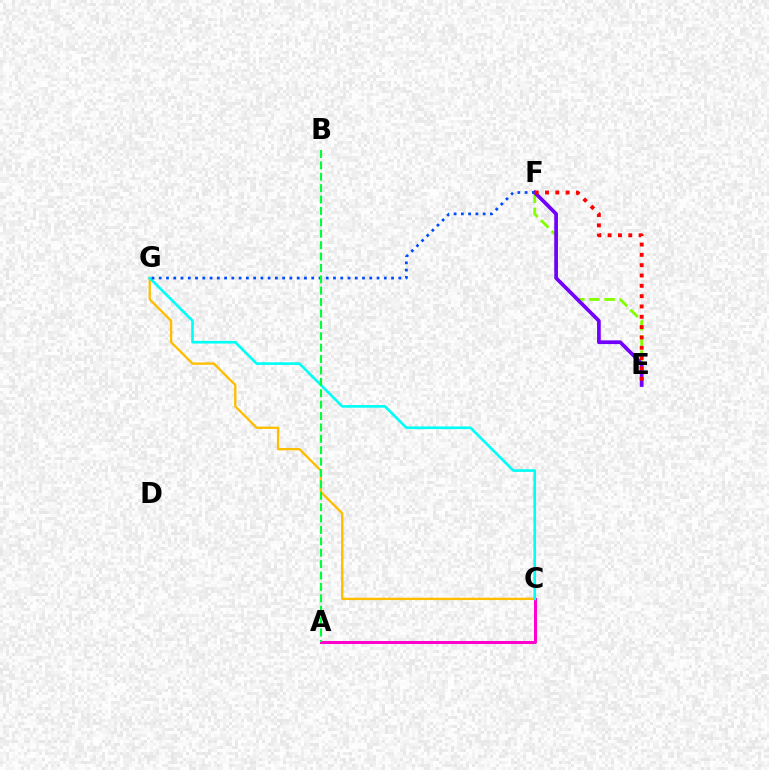{('E', 'F'): [{'color': '#84ff00', 'line_style': 'dashed', 'thickness': 2.06}, {'color': '#7200ff', 'line_style': 'solid', 'thickness': 2.67}, {'color': '#ff0000', 'line_style': 'dotted', 'thickness': 2.8}], ('A', 'C'): [{'color': '#ff00cf', 'line_style': 'solid', 'thickness': 2.18}], ('C', 'G'): [{'color': '#ffbd00', 'line_style': 'solid', 'thickness': 1.67}, {'color': '#00fff6', 'line_style': 'solid', 'thickness': 1.91}], ('F', 'G'): [{'color': '#004bff', 'line_style': 'dotted', 'thickness': 1.97}], ('A', 'B'): [{'color': '#00ff39', 'line_style': 'dashed', 'thickness': 1.55}]}